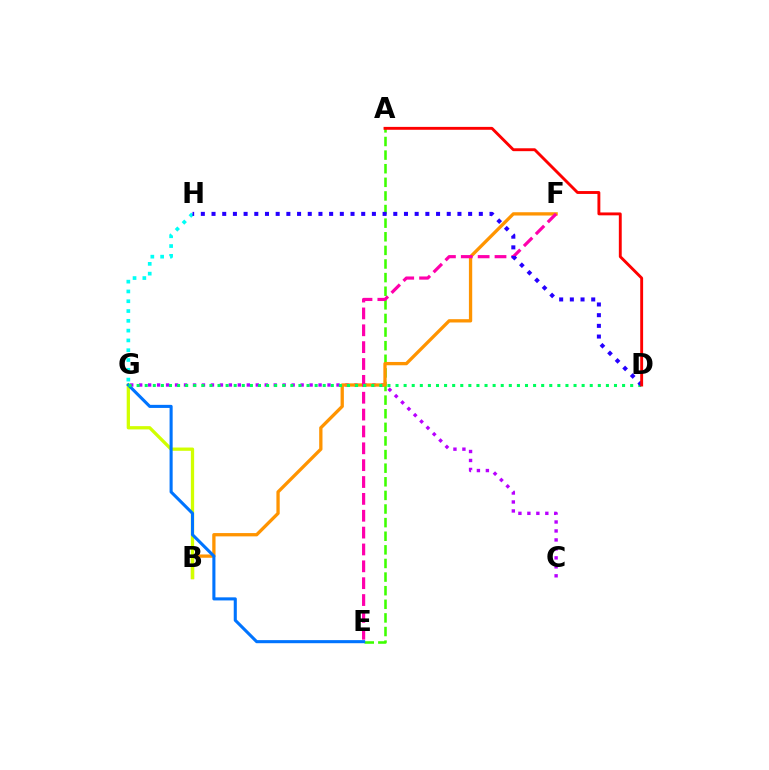{('C', 'G'): [{'color': '#b900ff', 'line_style': 'dotted', 'thickness': 2.44}], ('A', 'E'): [{'color': '#3dff00', 'line_style': 'dashed', 'thickness': 1.85}], ('B', 'F'): [{'color': '#ff9400', 'line_style': 'solid', 'thickness': 2.38}], ('B', 'G'): [{'color': '#d1ff00', 'line_style': 'solid', 'thickness': 2.36}], ('G', 'H'): [{'color': '#00fff6', 'line_style': 'dotted', 'thickness': 2.66}], ('E', 'G'): [{'color': '#0074ff', 'line_style': 'solid', 'thickness': 2.22}], ('E', 'F'): [{'color': '#ff00ac', 'line_style': 'dashed', 'thickness': 2.29}], ('D', 'G'): [{'color': '#00ff5c', 'line_style': 'dotted', 'thickness': 2.2}], ('D', 'H'): [{'color': '#2500ff', 'line_style': 'dotted', 'thickness': 2.9}], ('A', 'D'): [{'color': '#ff0000', 'line_style': 'solid', 'thickness': 2.08}]}